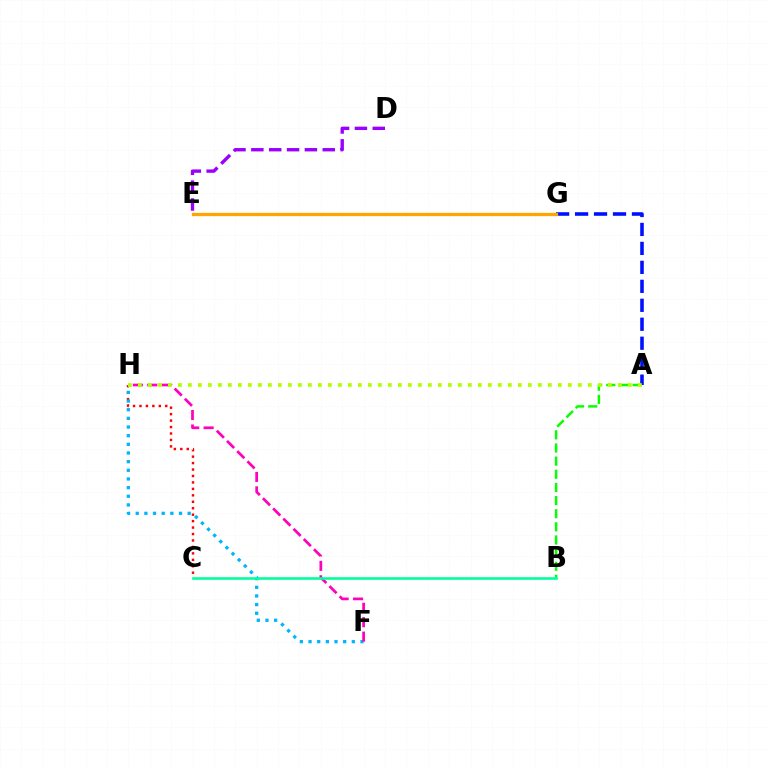{('C', 'H'): [{'color': '#ff0000', 'line_style': 'dotted', 'thickness': 1.75}], ('A', 'G'): [{'color': '#0010ff', 'line_style': 'dashed', 'thickness': 2.58}], ('A', 'B'): [{'color': '#08ff00', 'line_style': 'dashed', 'thickness': 1.79}], ('F', 'H'): [{'color': '#00b5ff', 'line_style': 'dotted', 'thickness': 2.35}, {'color': '#ff00bd', 'line_style': 'dashed', 'thickness': 1.96}], ('E', 'G'): [{'color': '#ffa500', 'line_style': 'solid', 'thickness': 2.36}], ('B', 'C'): [{'color': '#00ff9d', 'line_style': 'solid', 'thickness': 1.88}], ('D', 'E'): [{'color': '#9b00ff', 'line_style': 'dashed', 'thickness': 2.43}], ('A', 'H'): [{'color': '#b3ff00', 'line_style': 'dotted', 'thickness': 2.72}]}